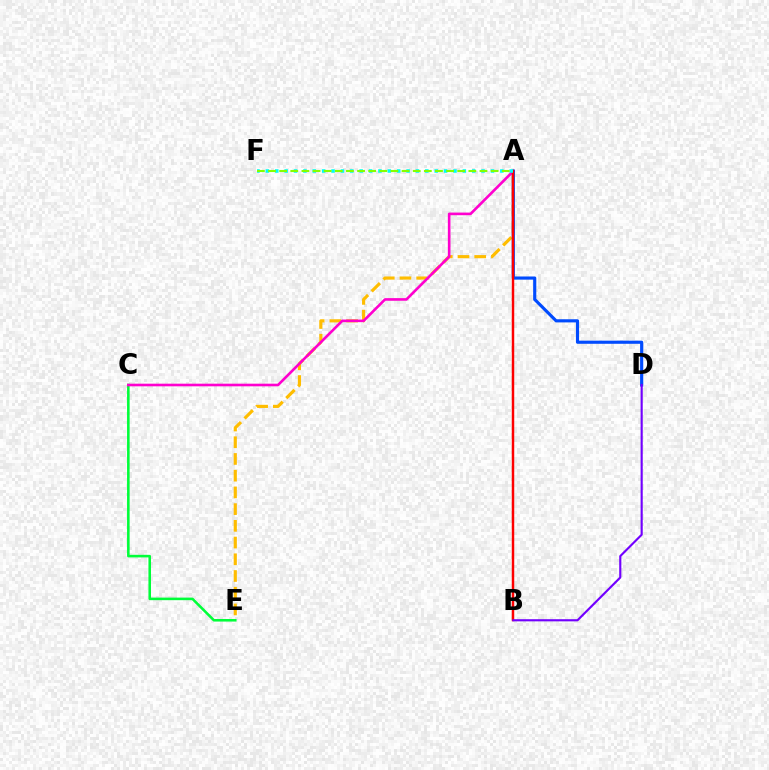{('A', 'E'): [{'color': '#ffbd00', 'line_style': 'dashed', 'thickness': 2.27}], ('C', 'E'): [{'color': '#00ff39', 'line_style': 'solid', 'thickness': 1.85}], ('A', 'C'): [{'color': '#ff00cf', 'line_style': 'solid', 'thickness': 1.9}], ('A', 'D'): [{'color': '#004bff', 'line_style': 'solid', 'thickness': 2.26}], ('A', 'B'): [{'color': '#ff0000', 'line_style': 'solid', 'thickness': 1.77}], ('A', 'F'): [{'color': '#00fff6', 'line_style': 'dotted', 'thickness': 2.55}, {'color': '#84ff00', 'line_style': 'dashed', 'thickness': 1.51}], ('B', 'D'): [{'color': '#7200ff', 'line_style': 'solid', 'thickness': 1.54}]}